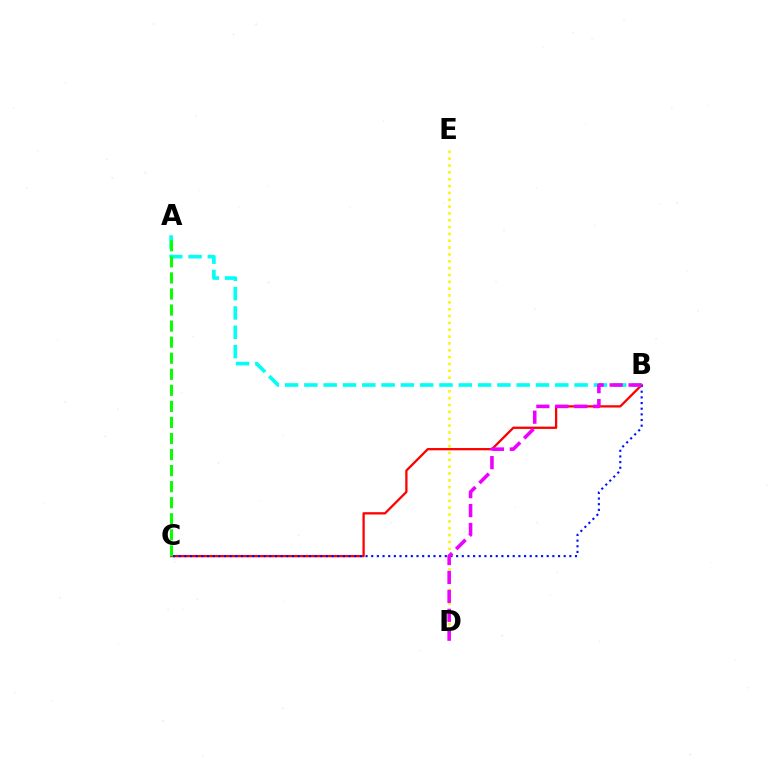{('D', 'E'): [{'color': '#fcf500', 'line_style': 'dotted', 'thickness': 1.86}], ('B', 'C'): [{'color': '#ff0000', 'line_style': 'solid', 'thickness': 1.65}, {'color': '#0010ff', 'line_style': 'dotted', 'thickness': 1.54}], ('A', 'B'): [{'color': '#00fff6', 'line_style': 'dashed', 'thickness': 2.62}], ('A', 'C'): [{'color': '#08ff00', 'line_style': 'dashed', 'thickness': 2.18}], ('B', 'D'): [{'color': '#ee00ff', 'line_style': 'dashed', 'thickness': 2.57}]}